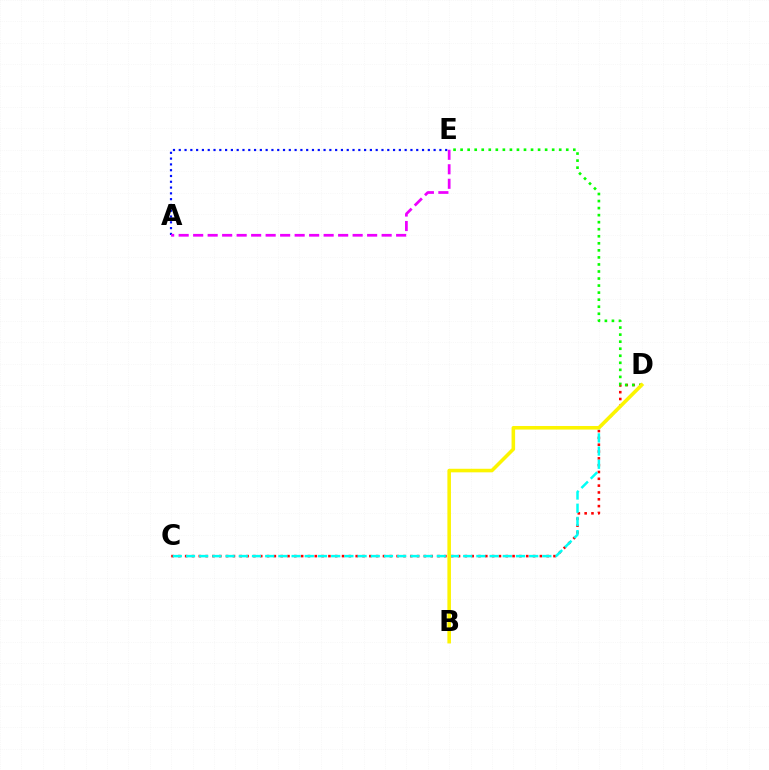{('A', 'E'): [{'color': '#0010ff', 'line_style': 'dotted', 'thickness': 1.57}, {'color': '#ee00ff', 'line_style': 'dashed', 'thickness': 1.97}], ('C', 'D'): [{'color': '#ff0000', 'line_style': 'dotted', 'thickness': 1.85}, {'color': '#00fff6', 'line_style': 'dashed', 'thickness': 1.79}], ('D', 'E'): [{'color': '#08ff00', 'line_style': 'dotted', 'thickness': 1.91}], ('B', 'D'): [{'color': '#fcf500', 'line_style': 'solid', 'thickness': 2.56}]}